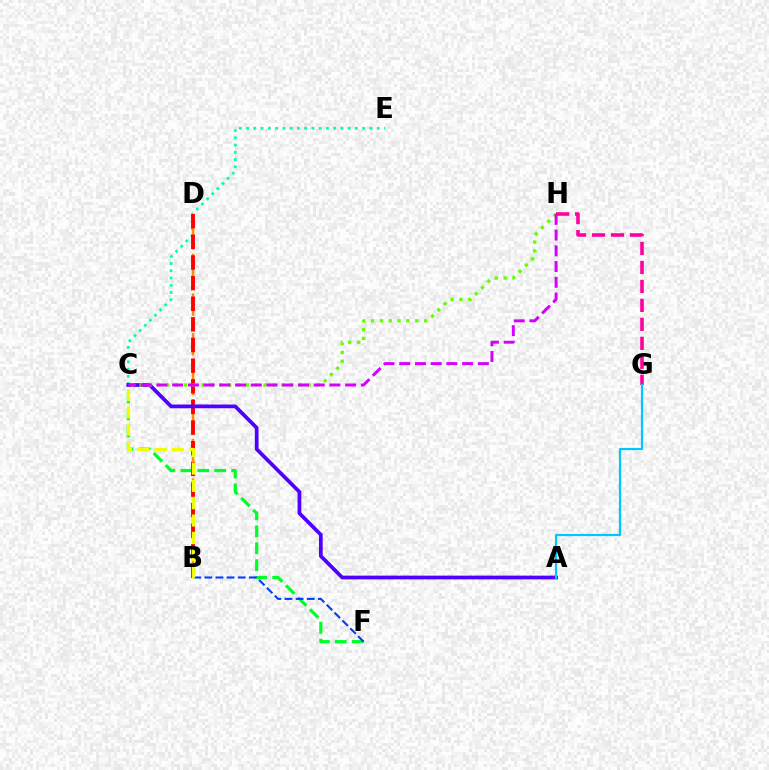{('C', 'F'): [{'color': '#00ff27', 'line_style': 'dashed', 'thickness': 2.3}], ('B', 'F'): [{'color': '#003fff', 'line_style': 'dashed', 'thickness': 1.51}], ('C', 'E'): [{'color': '#00ffaf', 'line_style': 'dotted', 'thickness': 1.97}], ('B', 'D'): [{'color': '#ff8800', 'line_style': 'dashed', 'thickness': 1.8}, {'color': '#ff0000', 'line_style': 'dashed', 'thickness': 2.8}], ('A', 'C'): [{'color': '#4f00ff', 'line_style': 'solid', 'thickness': 2.69}], ('C', 'H'): [{'color': '#66ff00', 'line_style': 'dotted', 'thickness': 2.4}, {'color': '#d600ff', 'line_style': 'dashed', 'thickness': 2.14}], ('G', 'H'): [{'color': '#ff00a0', 'line_style': 'dashed', 'thickness': 2.58}], ('B', 'C'): [{'color': '#eeff00', 'line_style': 'dashed', 'thickness': 2.35}], ('A', 'G'): [{'color': '#00c7ff', 'line_style': 'solid', 'thickness': 1.59}]}